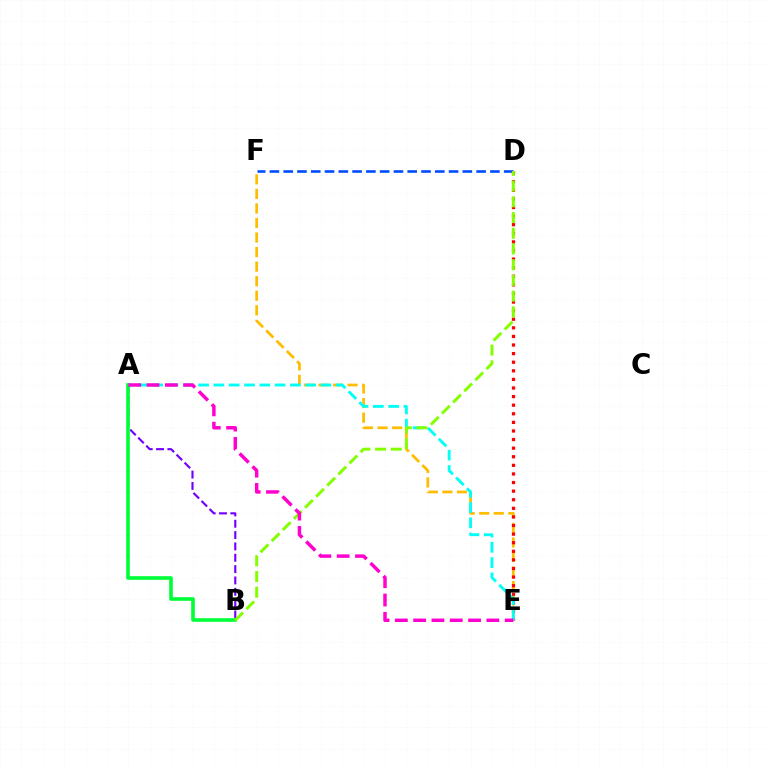{('A', 'B'): [{'color': '#7200ff', 'line_style': 'dashed', 'thickness': 1.54}, {'color': '#00ff39', 'line_style': 'solid', 'thickness': 2.62}], ('E', 'F'): [{'color': '#ffbd00', 'line_style': 'dashed', 'thickness': 1.98}], ('D', 'E'): [{'color': '#ff0000', 'line_style': 'dotted', 'thickness': 2.34}], ('D', 'F'): [{'color': '#004bff', 'line_style': 'dashed', 'thickness': 1.87}], ('A', 'E'): [{'color': '#00fff6', 'line_style': 'dashed', 'thickness': 2.08}, {'color': '#ff00cf', 'line_style': 'dashed', 'thickness': 2.49}], ('B', 'D'): [{'color': '#84ff00', 'line_style': 'dashed', 'thickness': 2.13}]}